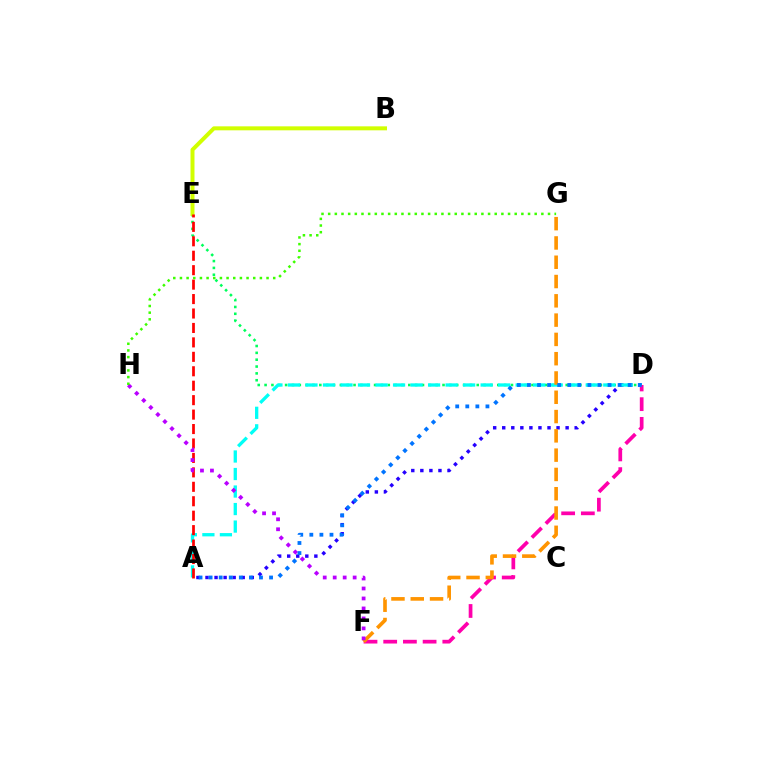{('D', 'E'): [{'color': '#00ff5c', 'line_style': 'dotted', 'thickness': 1.86}], ('A', 'D'): [{'color': '#2500ff', 'line_style': 'dotted', 'thickness': 2.46}, {'color': '#00fff6', 'line_style': 'dashed', 'thickness': 2.38}, {'color': '#0074ff', 'line_style': 'dotted', 'thickness': 2.74}], ('B', 'E'): [{'color': '#d1ff00', 'line_style': 'solid', 'thickness': 2.87}], ('D', 'F'): [{'color': '#ff00ac', 'line_style': 'dashed', 'thickness': 2.68}], ('A', 'E'): [{'color': '#ff0000', 'line_style': 'dashed', 'thickness': 1.96}], ('F', 'G'): [{'color': '#ff9400', 'line_style': 'dashed', 'thickness': 2.62}], ('F', 'H'): [{'color': '#b900ff', 'line_style': 'dotted', 'thickness': 2.71}], ('G', 'H'): [{'color': '#3dff00', 'line_style': 'dotted', 'thickness': 1.81}]}